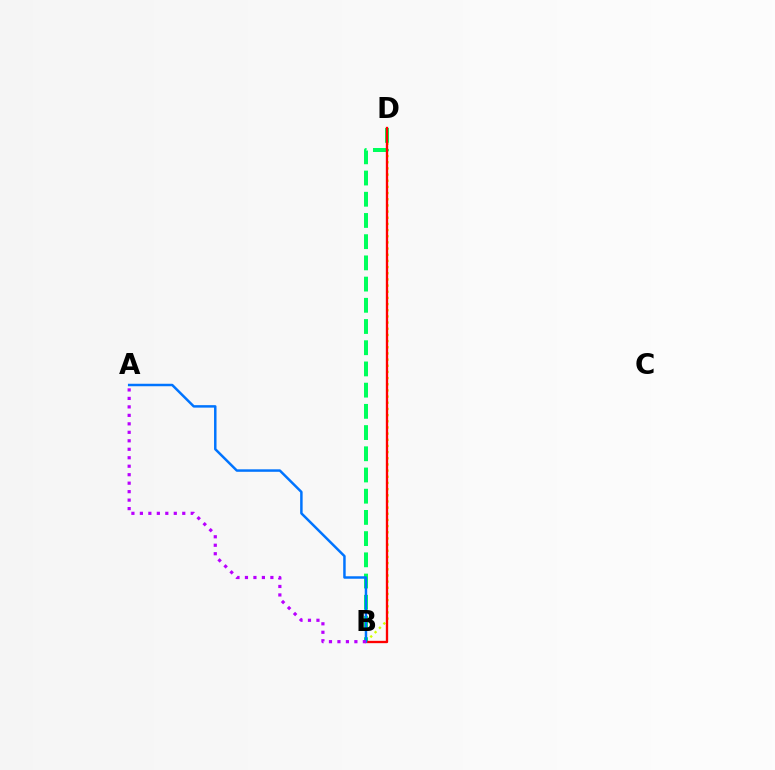{('B', 'D'): [{'color': '#d1ff00', 'line_style': 'dotted', 'thickness': 1.68}, {'color': '#00ff5c', 'line_style': 'dashed', 'thickness': 2.88}, {'color': '#ff0000', 'line_style': 'solid', 'thickness': 1.68}], ('A', 'B'): [{'color': '#0074ff', 'line_style': 'solid', 'thickness': 1.79}, {'color': '#b900ff', 'line_style': 'dotted', 'thickness': 2.3}]}